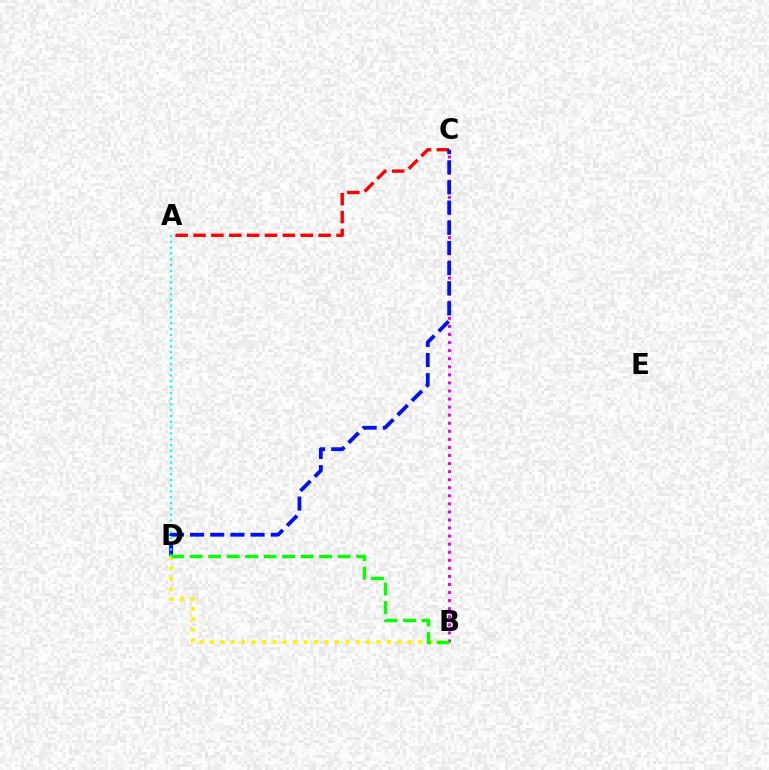{('A', 'C'): [{'color': '#ff0000', 'line_style': 'dashed', 'thickness': 2.43}], ('B', 'C'): [{'color': '#ee00ff', 'line_style': 'dotted', 'thickness': 2.19}], ('C', 'D'): [{'color': '#0010ff', 'line_style': 'dashed', 'thickness': 2.74}], ('A', 'D'): [{'color': '#00fff6', 'line_style': 'dotted', 'thickness': 1.58}], ('B', 'D'): [{'color': '#fcf500', 'line_style': 'dotted', 'thickness': 2.83}, {'color': '#08ff00', 'line_style': 'dashed', 'thickness': 2.51}]}